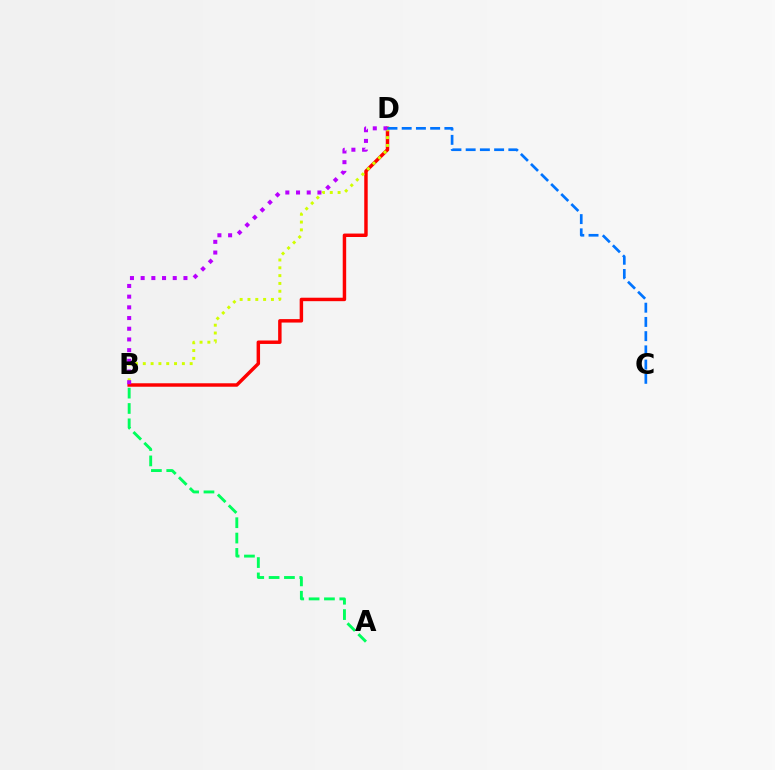{('B', 'D'): [{'color': '#ff0000', 'line_style': 'solid', 'thickness': 2.49}, {'color': '#d1ff00', 'line_style': 'dotted', 'thickness': 2.12}, {'color': '#b900ff', 'line_style': 'dotted', 'thickness': 2.91}], ('A', 'B'): [{'color': '#00ff5c', 'line_style': 'dashed', 'thickness': 2.08}], ('C', 'D'): [{'color': '#0074ff', 'line_style': 'dashed', 'thickness': 1.93}]}